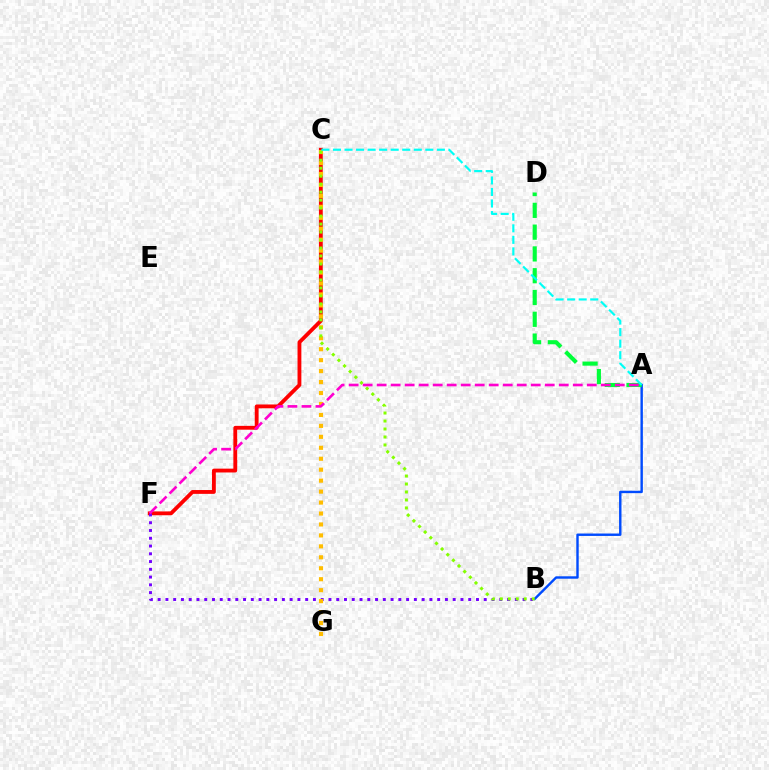{('C', 'F'): [{'color': '#ff0000', 'line_style': 'solid', 'thickness': 2.75}], ('B', 'F'): [{'color': '#7200ff', 'line_style': 'dotted', 'thickness': 2.11}], ('A', 'B'): [{'color': '#004bff', 'line_style': 'solid', 'thickness': 1.74}], ('C', 'G'): [{'color': '#ffbd00', 'line_style': 'dotted', 'thickness': 2.98}], ('A', 'D'): [{'color': '#00ff39', 'line_style': 'dashed', 'thickness': 2.96}], ('B', 'C'): [{'color': '#84ff00', 'line_style': 'dotted', 'thickness': 2.17}], ('A', 'F'): [{'color': '#ff00cf', 'line_style': 'dashed', 'thickness': 1.9}], ('A', 'C'): [{'color': '#00fff6', 'line_style': 'dashed', 'thickness': 1.57}]}